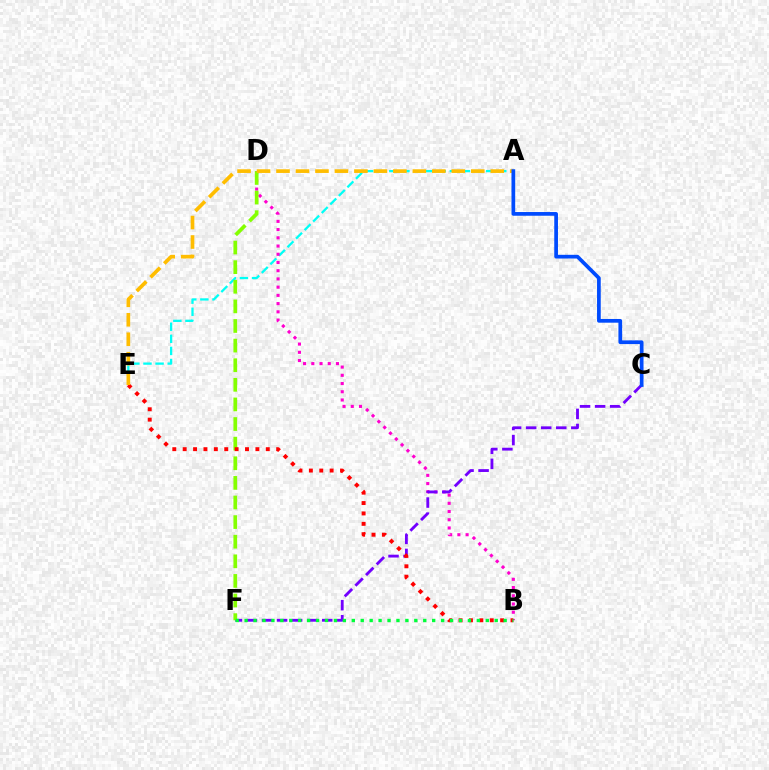{('A', 'E'): [{'color': '#00fff6', 'line_style': 'dashed', 'thickness': 1.64}, {'color': '#ffbd00', 'line_style': 'dashed', 'thickness': 2.65}], ('B', 'D'): [{'color': '#ff00cf', 'line_style': 'dotted', 'thickness': 2.23}], ('C', 'F'): [{'color': '#7200ff', 'line_style': 'dashed', 'thickness': 2.05}], ('D', 'F'): [{'color': '#84ff00', 'line_style': 'dashed', 'thickness': 2.66}], ('B', 'E'): [{'color': '#ff0000', 'line_style': 'dotted', 'thickness': 2.82}], ('B', 'F'): [{'color': '#00ff39', 'line_style': 'dotted', 'thickness': 2.43}], ('A', 'C'): [{'color': '#004bff', 'line_style': 'solid', 'thickness': 2.67}]}